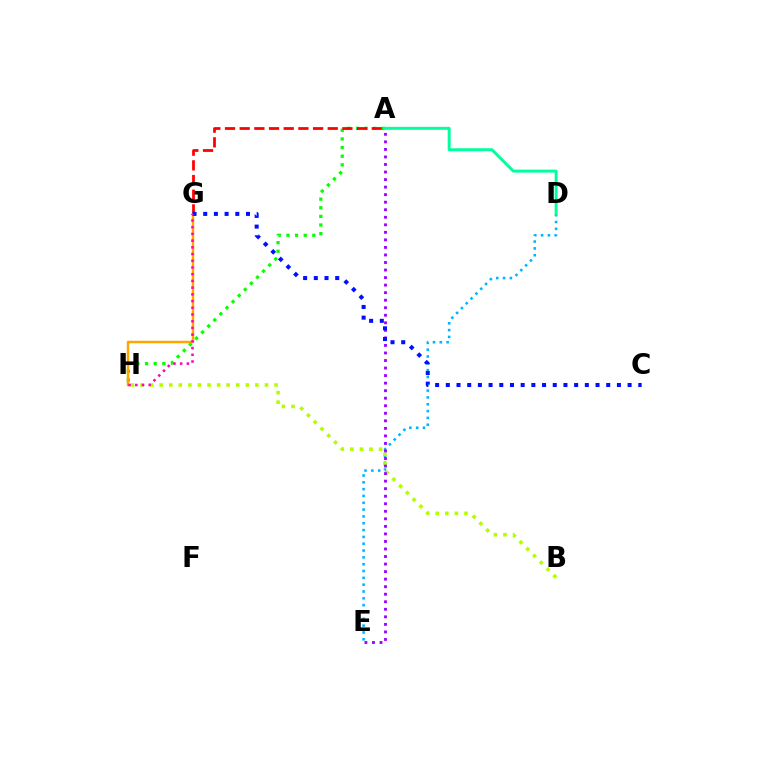{('D', 'E'): [{'color': '#00b5ff', 'line_style': 'dotted', 'thickness': 1.85}], ('B', 'H'): [{'color': '#b3ff00', 'line_style': 'dotted', 'thickness': 2.6}], ('A', 'H'): [{'color': '#08ff00', 'line_style': 'dotted', 'thickness': 2.34}], ('A', 'E'): [{'color': '#9b00ff', 'line_style': 'dotted', 'thickness': 2.05}], ('A', 'D'): [{'color': '#00ff9d', 'line_style': 'solid', 'thickness': 2.13}], ('A', 'G'): [{'color': '#ff0000', 'line_style': 'dashed', 'thickness': 1.99}], ('G', 'H'): [{'color': '#ffa500', 'line_style': 'solid', 'thickness': 1.78}, {'color': '#ff00bd', 'line_style': 'dotted', 'thickness': 1.82}], ('C', 'G'): [{'color': '#0010ff', 'line_style': 'dotted', 'thickness': 2.91}]}